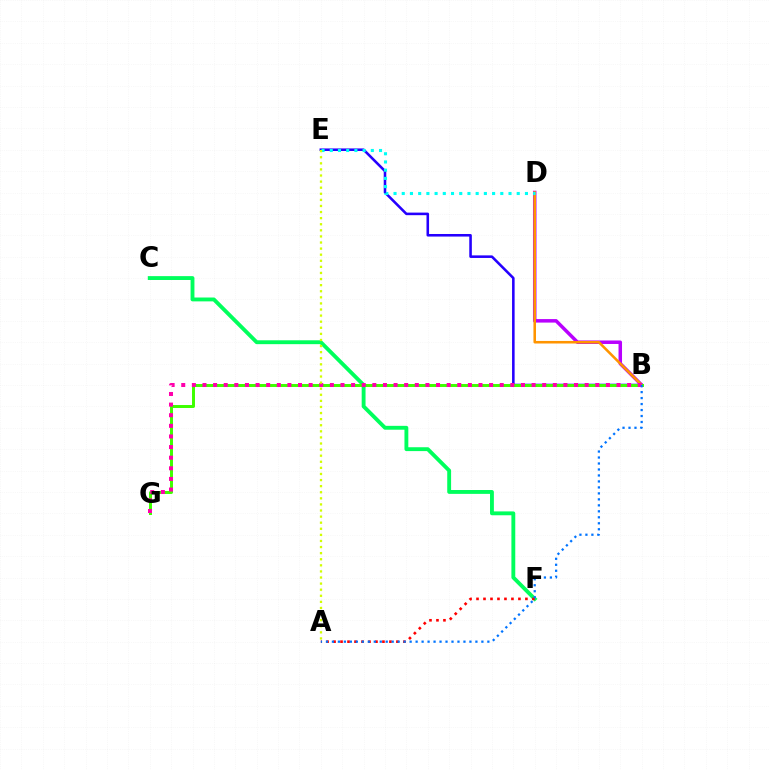{('B', 'D'): [{'color': '#b900ff', 'line_style': 'solid', 'thickness': 2.52}, {'color': '#ff9400', 'line_style': 'solid', 'thickness': 1.84}], ('B', 'E'): [{'color': '#2500ff', 'line_style': 'solid', 'thickness': 1.85}], ('C', 'F'): [{'color': '#00ff5c', 'line_style': 'solid', 'thickness': 2.78}], ('B', 'G'): [{'color': '#3dff00', 'line_style': 'solid', 'thickness': 2.14}, {'color': '#ff00ac', 'line_style': 'dotted', 'thickness': 2.88}], ('A', 'F'): [{'color': '#ff0000', 'line_style': 'dotted', 'thickness': 1.9}], ('D', 'E'): [{'color': '#00fff6', 'line_style': 'dotted', 'thickness': 2.23}], ('A', 'E'): [{'color': '#d1ff00', 'line_style': 'dotted', 'thickness': 1.65}], ('A', 'B'): [{'color': '#0074ff', 'line_style': 'dotted', 'thickness': 1.62}]}